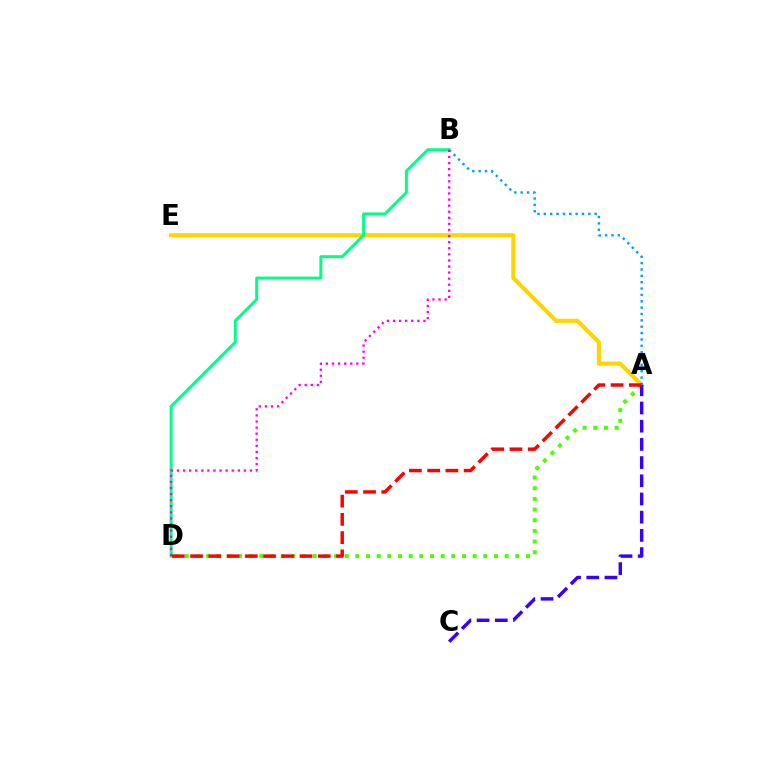{('A', 'E'): [{'color': '#ffd500', 'line_style': 'solid', 'thickness': 2.98}], ('A', 'D'): [{'color': '#4fff00', 'line_style': 'dotted', 'thickness': 2.9}, {'color': '#ff0000', 'line_style': 'dashed', 'thickness': 2.48}], ('A', 'B'): [{'color': '#009eff', 'line_style': 'dotted', 'thickness': 1.73}], ('A', 'C'): [{'color': '#3700ff', 'line_style': 'dashed', 'thickness': 2.47}], ('B', 'D'): [{'color': '#00ff86', 'line_style': 'solid', 'thickness': 2.13}, {'color': '#ff00ed', 'line_style': 'dotted', 'thickness': 1.65}]}